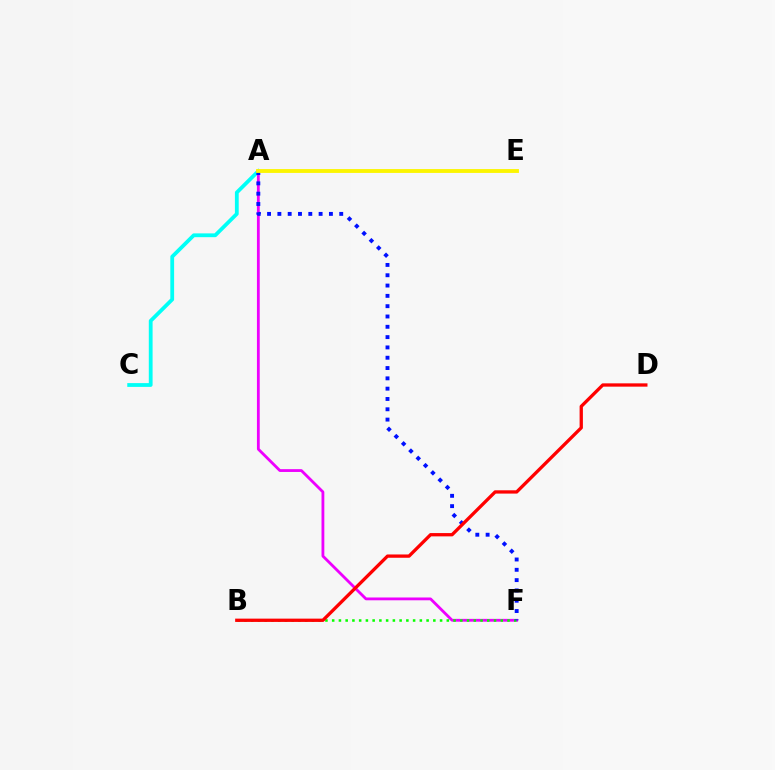{('A', 'C'): [{'color': '#00fff6', 'line_style': 'solid', 'thickness': 2.73}], ('A', 'F'): [{'color': '#ee00ff', 'line_style': 'solid', 'thickness': 2.02}, {'color': '#0010ff', 'line_style': 'dotted', 'thickness': 2.8}], ('B', 'F'): [{'color': '#08ff00', 'line_style': 'dotted', 'thickness': 1.83}], ('B', 'D'): [{'color': '#ff0000', 'line_style': 'solid', 'thickness': 2.37}], ('A', 'E'): [{'color': '#fcf500', 'line_style': 'solid', 'thickness': 2.77}]}